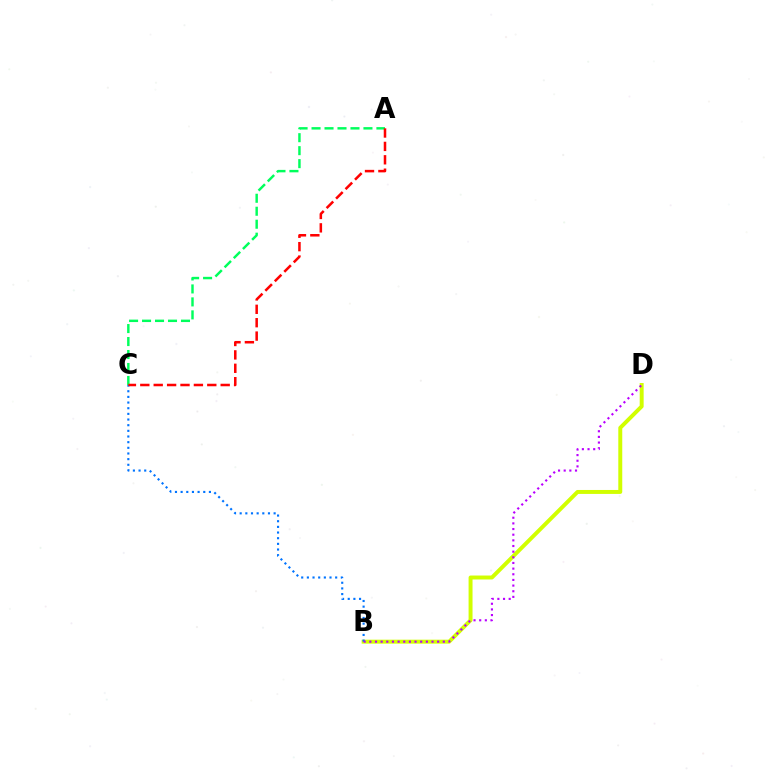{('B', 'D'): [{'color': '#d1ff00', 'line_style': 'solid', 'thickness': 2.85}, {'color': '#b900ff', 'line_style': 'dotted', 'thickness': 1.54}], ('A', 'C'): [{'color': '#00ff5c', 'line_style': 'dashed', 'thickness': 1.76}, {'color': '#ff0000', 'line_style': 'dashed', 'thickness': 1.82}], ('B', 'C'): [{'color': '#0074ff', 'line_style': 'dotted', 'thickness': 1.54}]}